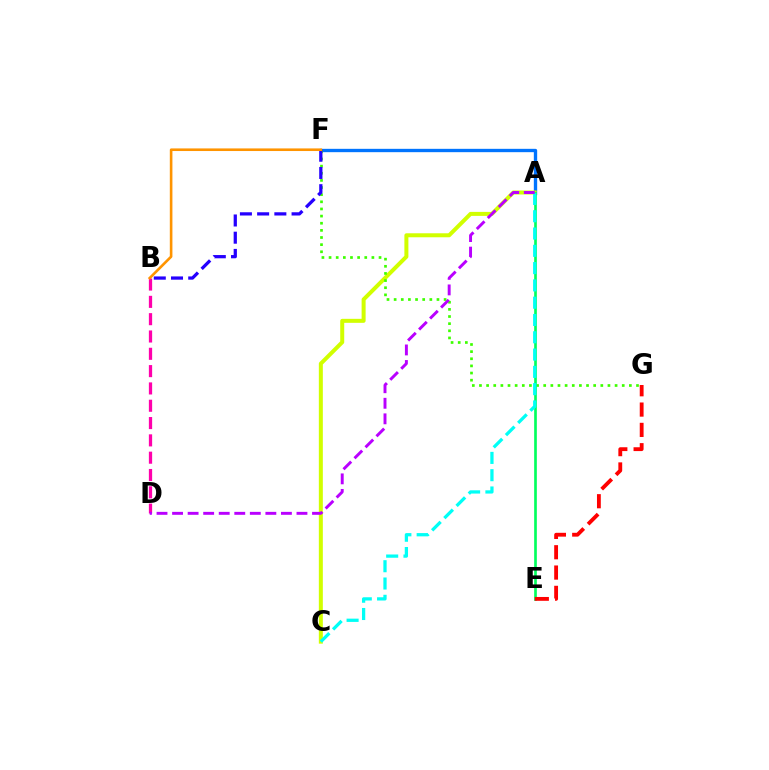{('A', 'F'): [{'color': '#0074ff', 'line_style': 'solid', 'thickness': 2.41}], ('A', 'C'): [{'color': '#d1ff00', 'line_style': 'solid', 'thickness': 2.88}, {'color': '#00fff6', 'line_style': 'dashed', 'thickness': 2.35}], ('F', 'G'): [{'color': '#3dff00', 'line_style': 'dotted', 'thickness': 1.94}], ('A', 'E'): [{'color': '#00ff5c', 'line_style': 'solid', 'thickness': 1.92}], ('B', 'F'): [{'color': '#2500ff', 'line_style': 'dashed', 'thickness': 2.34}, {'color': '#ff9400', 'line_style': 'solid', 'thickness': 1.88}], ('B', 'D'): [{'color': '#ff00ac', 'line_style': 'dashed', 'thickness': 2.35}], ('E', 'G'): [{'color': '#ff0000', 'line_style': 'dashed', 'thickness': 2.76}], ('A', 'D'): [{'color': '#b900ff', 'line_style': 'dashed', 'thickness': 2.11}]}